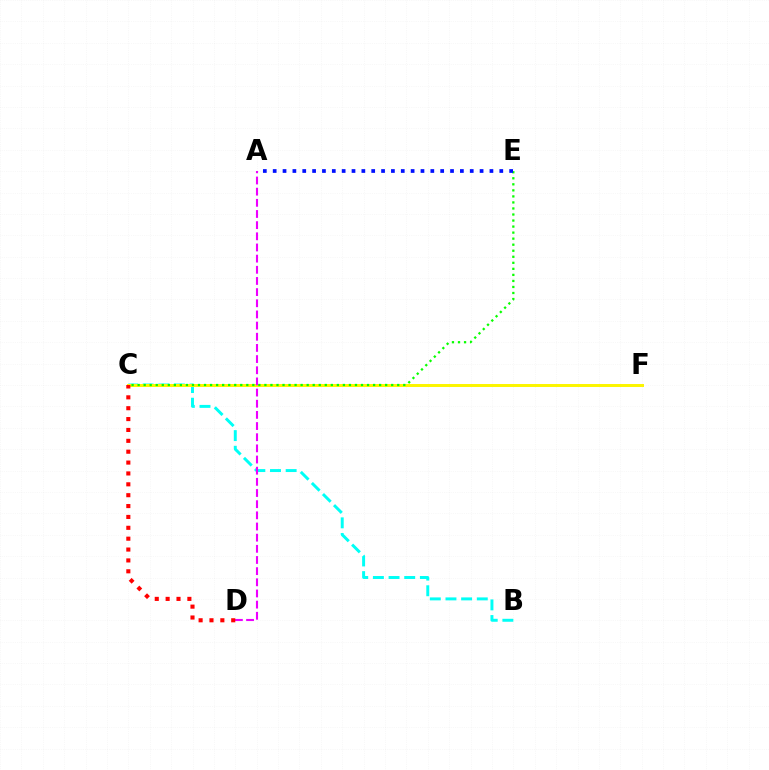{('B', 'C'): [{'color': '#00fff6', 'line_style': 'dashed', 'thickness': 2.13}], ('C', 'F'): [{'color': '#fcf500', 'line_style': 'solid', 'thickness': 2.14}], ('C', 'E'): [{'color': '#08ff00', 'line_style': 'dotted', 'thickness': 1.64}], ('A', 'E'): [{'color': '#0010ff', 'line_style': 'dotted', 'thickness': 2.68}], ('A', 'D'): [{'color': '#ee00ff', 'line_style': 'dashed', 'thickness': 1.52}], ('C', 'D'): [{'color': '#ff0000', 'line_style': 'dotted', 'thickness': 2.95}]}